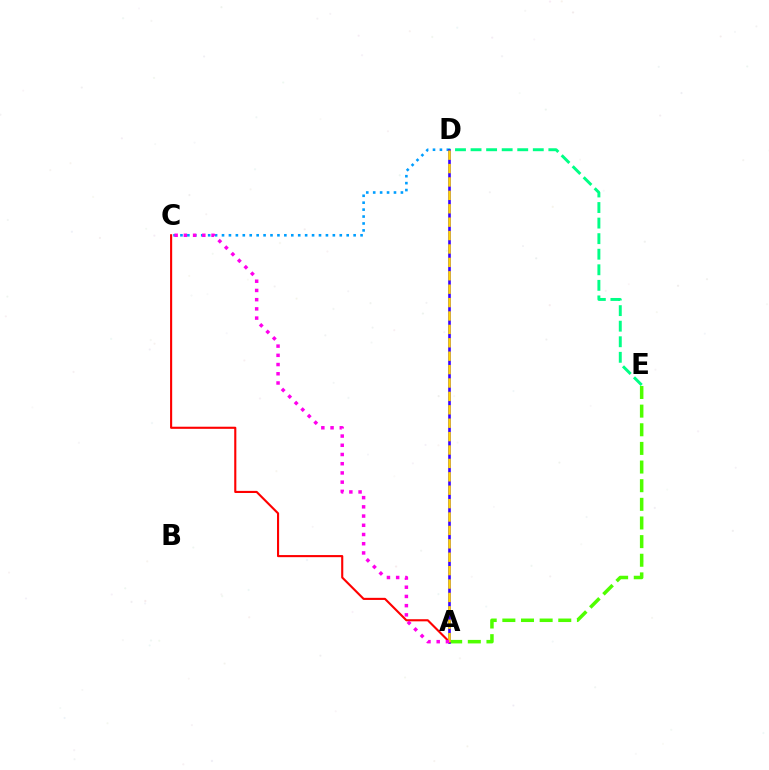{('D', 'E'): [{'color': '#00ff86', 'line_style': 'dashed', 'thickness': 2.11}], ('C', 'D'): [{'color': '#009eff', 'line_style': 'dotted', 'thickness': 1.88}], ('A', 'E'): [{'color': '#4fff00', 'line_style': 'dashed', 'thickness': 2.53}], ('A', 'D'): [{'color': '#3700ff', 'line_style': 'solid', 'thickness': 1.89}, {'color': '#ffd500', 'line_style': 'dashed', 'thickness': 1.82}], ('A', 'C'): [{'color': '#ff0000', 'line_style': 'solid', 'thickness': 1.52}, {'color': '#ff00ed', 'line_style': 'dotted', 'thickness': 2.5}]}